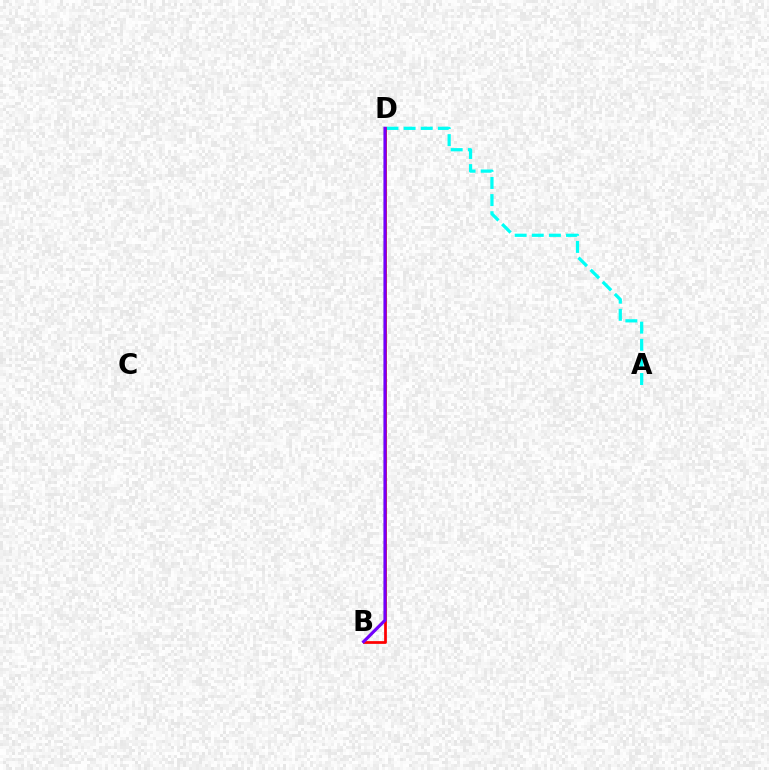{('A', 'D'): [{'color': '#00fff6', 'line_style': 'dashed', 'thickness': 2.33}], ('B', 'D'): [{'color': '#ff0000', 'line_style': 'solid', 'thickness': 1.98}, {'color': '#84ff00', 'line_style': 'solid', 'thickness': 1.56}, {'color': '#7200ff', 'line_style': 'solid', 'thickness': 2.25}]}